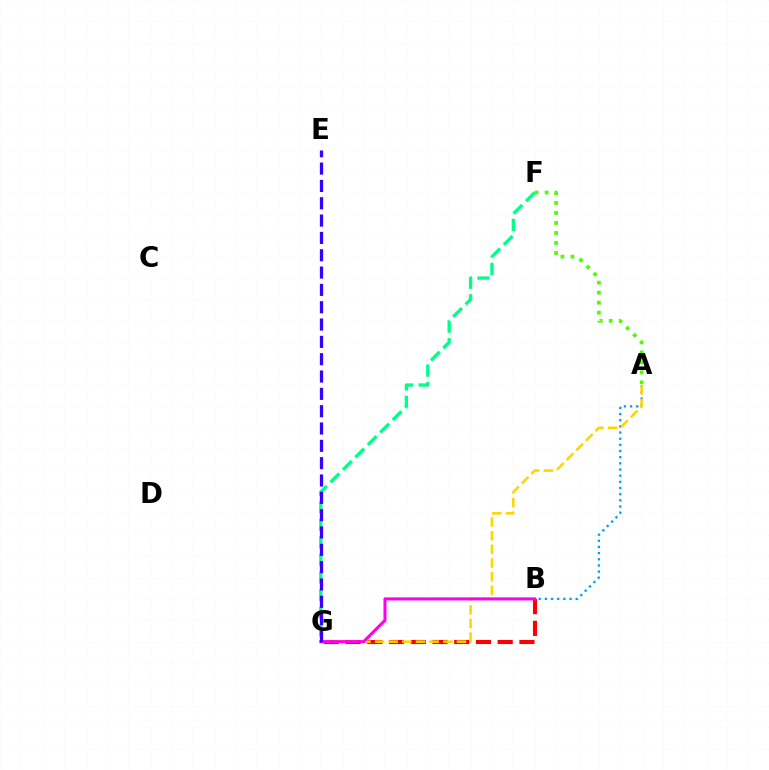{('A', 'B'): [{'color': '#009eff', 'line_style': 'dotted', 'thickness': 1.67}], ('A', 'F'): [{'color': '#4fff00', 'line_style': 'dotted', 'thickness': 2.72}], ('B', 'G'): [{'color': '#ff0000', 'line_style': 'dashed', 'thickness': 2.95}, {'color': '#ff00ed', 'line_style': 'solid', 'thickness': 2.19}], ('A', 'G'): [{'color': '#ffd500', 'line_style': 'dashed', 'thickness': 1.85}], ('F', 'G'): [{'color': '#00ff86', 'line_style': 'dashed', 'thickness': 2.39}], ('E', 'G'): [{'color': '#3700ff', 'line_style': 'dashed', 'thickness': 2.35}]}